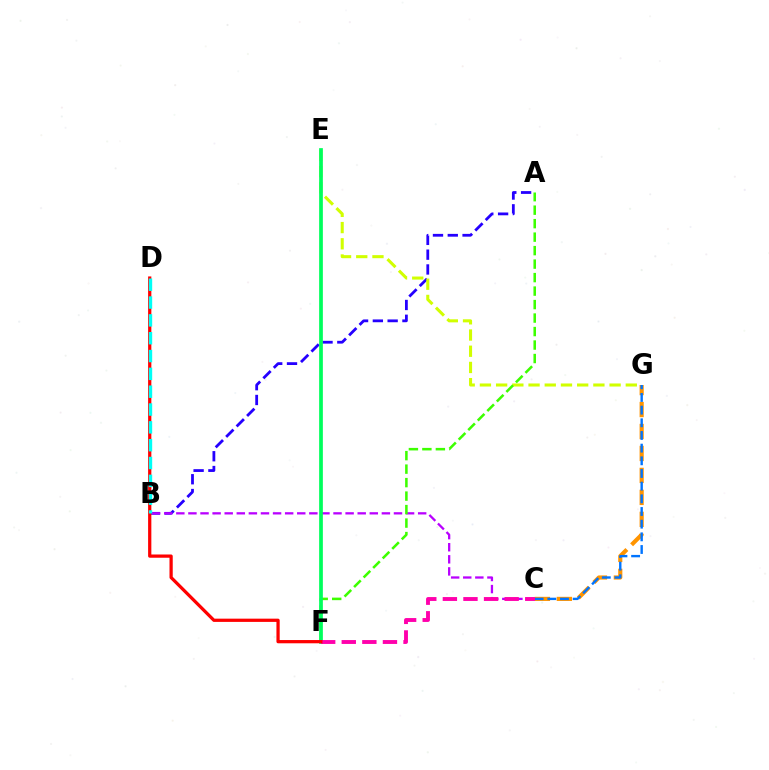{('A', 'B'): [{'color': '#2500ff', 'line_style': 'dashed', 'thickness': 2.01}], ('C', 'G'): [{'color': '#ff9400', 'line_style': 'dashed', 'thickness': 2.98}, {'color': '#0074ff', 'line_style': 'dashed', 'thickness': 1.72}], ('B', 'C'): [{'color': '#b900ff', 'line_style': 'dashed', 'thickness': 1.64}], ('E', 'G'): [{'color': '#d1ff00', 'line_style': 'dashed', 'thickness': 2.2}], ('A', 'F'): [{'color': '#3dff00', 'line_style': 'dashed', 'thickness': 1.83}], ('E', 'F'): [{'color': '#00ff5c', 'line_style': 'solid', 'thickness': 2.68}], ('C', 'F'): [{'color': '#ff00ac', 'line_style': 'dashed', 'thickness': 2.8}], ('D', 'F'): [{'color': '#ff0000', 'line_style': 'solid', 'thickness': 2.34}], ('B', 'D'): [{'color': '#00fff6', 'line_style': 'dashed', 'thickness': 2.42}]}